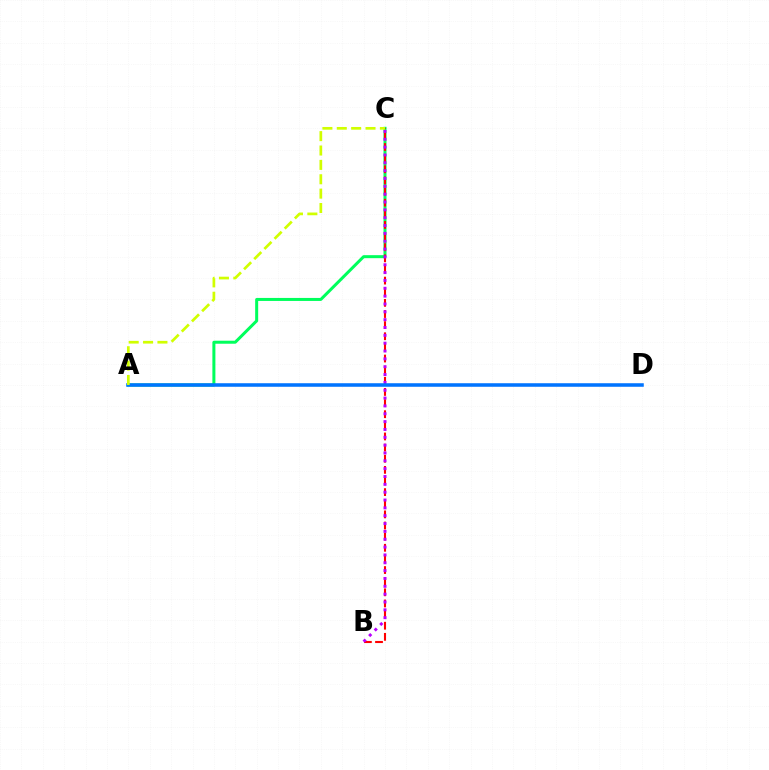{('A', 'C'): [{'color': '#00ff5c', 'line_style': 'solid', 'thickness': 2.17}, {'color': '#d1ff00', 'line_style': 'dashed', 'thickness': 1.95}], ('B', 'C'): [{'color': '#ff0000', 'line_style': 'dashed', 'thickness': 1.51}, {'color': '#b900ff', 'line_style': 'dotted', 'thickness': 2.13}], ('A', 'D'): [{'color': '#0074ff', 'line_style': 'solid', 'thickness': 2.55}]}